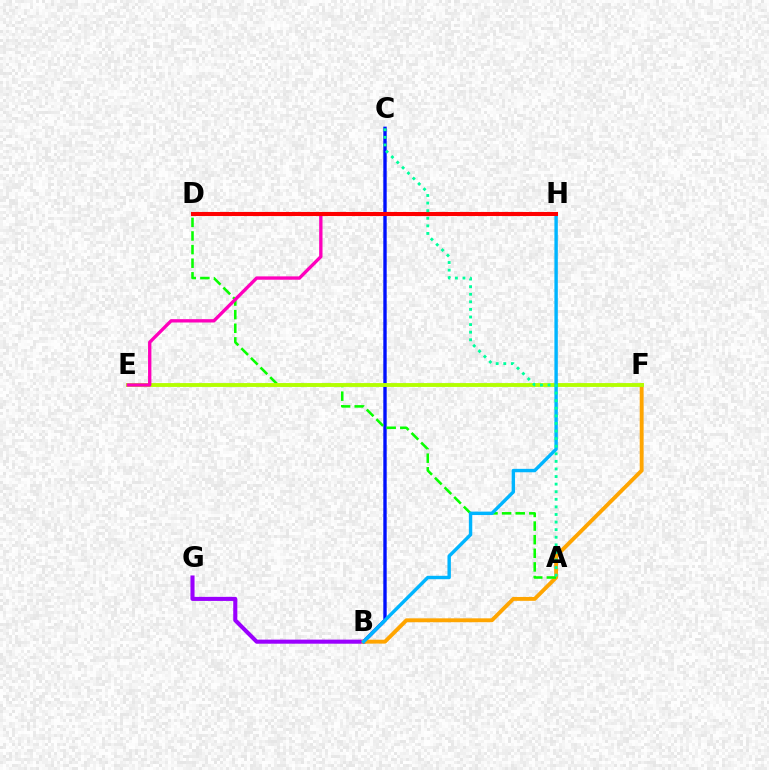{('B', 'G'): [{'color': '#9b00ff', 'line_style': 'solid', 'thickness': 2.94}], ('B', 'C'): [{'color': '#0010ff', 'line_style': 'solid', 'thickness': 2.44}], ('B', 'F'): [{'color': '#ffa500', 'line_style': 'solid', 'thickness': 2.8}], ('A', 'D'): [{'color': '#08ff00', 'line_style': 'dashed', 'thickness': 1.85}], ('E', 'F'): [{'color': '#b3ff00', 'line_style': 'solid', 'thickness': 2.77}], ('B', 'H'): [{'color': '#00b5ff', 'line_style': 'solid', 'thickness': 2.46}], ('E', 'H'): [{'color': '#ff00bd', 'line_style': 'solid', 'thickness': 2.4}], ('D', 'H'): [{'color': '#ff0000', 'line_style': 'solid', 'thickness': 2.94}], ('A', 'C'): [{'color': '#00ff9d', 'line_style': 'dotted', 'thickness': 2.06}]}